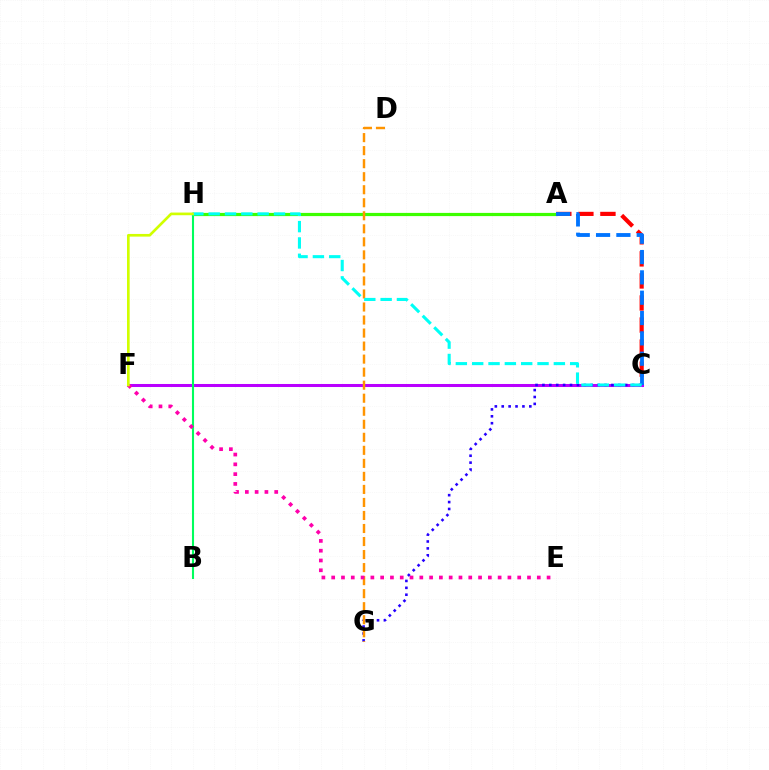{('A', 'H'): [{'color': '#3dff00', 'line_style': 'solid', 'thickness': 2.3}], ('A', 'C'): [{'color': '#ff0000', 'line_style': 'dashed', 'thickness': 3.0}, {'color': '#0074ff', 'line_style': 'dashed', 'thickness': 2.76}], ('C', 'F'): [{'color': '#b900ff', 'line_style': 'solid', 'thickness': 2.18}], ('C', 'G'): [{'color': '#2500ff', 'line_style': 'dotted', 'thickness': 1.87}], ('D', 'G'): [{'color': '#ff9400', 'line_style': 'dashed', 'thickness': 1.77}], ('B', 'H'): [{'color': '#00ff5c', 'line_style': 'solid', 'thickness': 1.51}], ('E', 'F'): [{'color': '#ff00ac', 'line_style': 'dotted', 'thickness': 2.66}], ('C', 'H'): [{'color': '#00fff6', 'line_style': 'dashed', 'thickness': 2.22}], ('F', 'H'): [{'color': '#d1ff00', 'line_style': 'solid', 'thickness': 1.92}]}